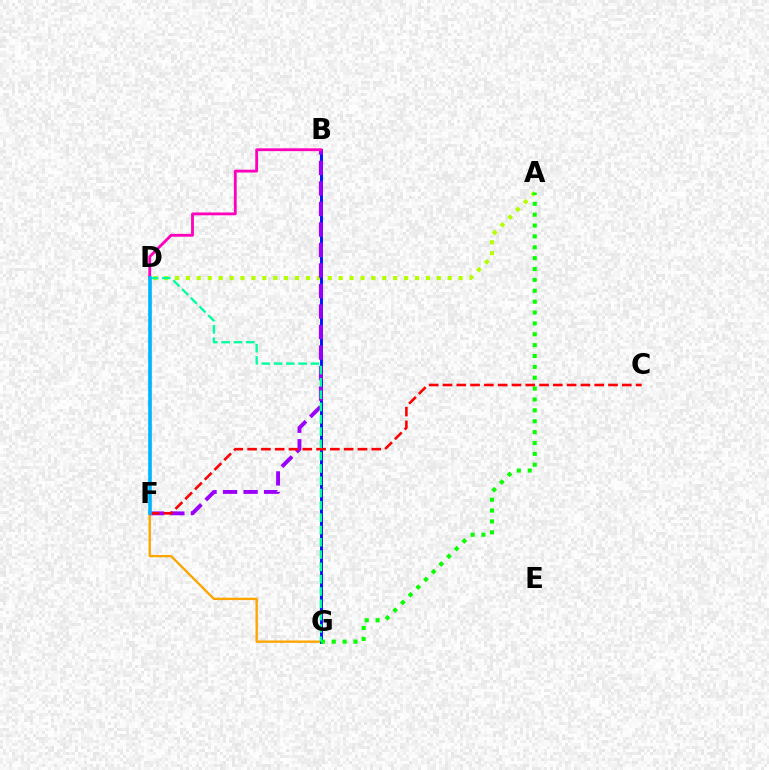{('F', 'G'): [{'color': '#ffa500', 'line_style': 'solid', 'thickness': 1.7}], ('A', 'D'): [{'color': '#b3ff00', 'line_style': 'dotted', 'thickness': 2.96}], ('B', 'G'): [{'color': '#0010ff', 'line_style': 'solid', 'thickness': 2.07}], ('B', 'F'): [{'color': '#9b00ff', 'line_style': 'dashed', 'thickness': 2.79}], ('A', 'G'): [{'color': '#08ff00', 'line_style': 'dotted', 'thickness': 2.95}], ('B', 'D'): [{'color': '#ff00bd', 'line_style': 'solid', 'thickness': 2.03}], ('C', 'F'): [{'color': '#ff0000', 'line_style': 'dashed', 'thickness': 1.87}], ('D', 'G'): [{'color': '#00ff9d', 'line_style': 'dashed', 'thickness': 1.67}], ('D', 'F'): [{'color': '#00b5ff', 'line_style': 'solid', 'thickness': 2.63}]}